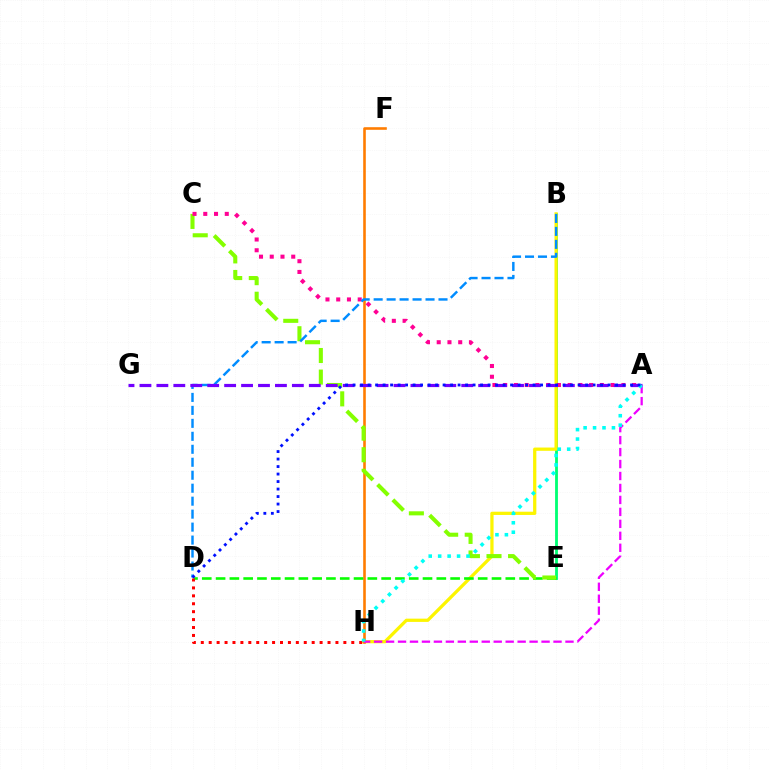{('B', 'E'): [{'color': '#00ff74', 'line_style': 'solid', 'thickness': 2.04}], ('B', 'H'): [{'color': '#fcf500', 'line_style': 'solid', 'thickness': 2.34}], ('F', 'H'): [{'color': '#ff7c00', 'line_style': 'solid', 'thickness': 1.87}], ('D', 'E'): [{'color': '#08ff00', 'line_style': 'dashed', 'thickness': 1.87}], ('C', 'E'): [{'color': '#84ff00', 'line_style': 'dashed', 'thickness': 2.93}], ('D', 'H'): [{'color': '#ff0000', 'line_style': 'dotted', 'thickness': 2.15}], ('A', 'C'): [{'color': '#ff0094', 'line_style': 'dotted', 'thickness': 2.92}], ('B', 'D'): [{'color': '#008cff', 'line_style': 'dashed', 'thickness': 1.76}], ('A', 'G'): [{'color': '#7200ff', 'line_style': 'dashed', 'thickness': 2.3}], ('A', 'H'): [{'color': '#ee00ff', 'line_style': 'dashed', 'thickness': 1.62}, {'color': '#00fff6', 'line_style': 'dotted', 'thickness': 2.57}], ('A', 'D'): [{'color': '#0010ff', 'line_style': 'dotted', 'thickness': 2.04}]}